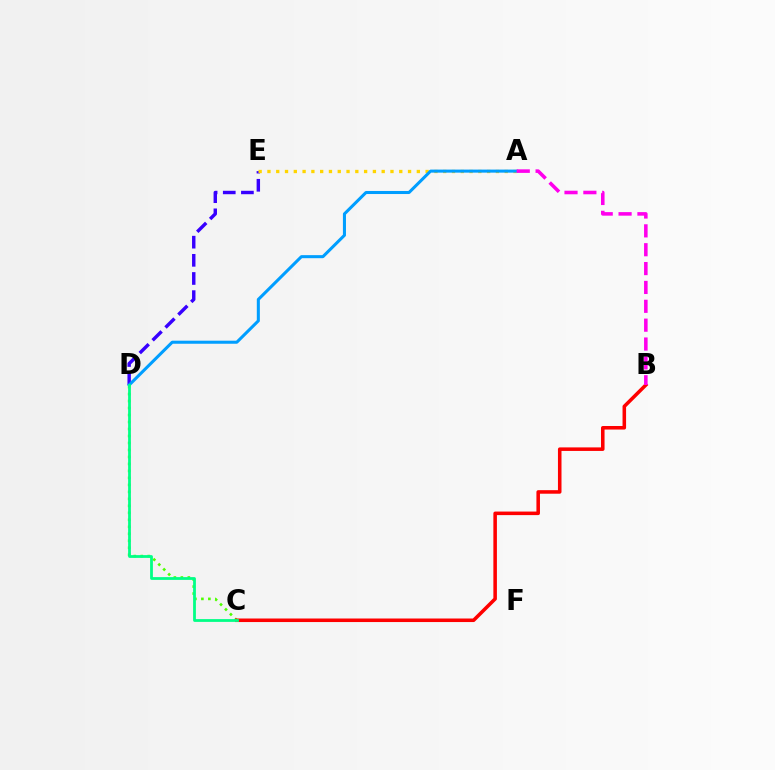{('D', 'E'): [{'color': '#3700ff', 'line_style': 'dashed', 'thickness': 2.47}], ('C', 'D'): [{'color': '#4fff00', 'line_style': 'dotted', 'thickness': 1.9}, {'color': '#00ff86', 'line_style': 'solid', 'thickness': 2.0}], ('A', 'E'): [{'color': '#ffd500', 'line_style': 'dotted', 'thickness': 2.39}], ('B', 'C'): [{'color': '#ff0000', 'line_style': 'solid', 'thickness': 2.55}], ('A', 'D'): [{'color': '#009eff', 'line_style': 'solid', 'thickness': 2.2}], ('A', 'B'): [{'color': '#ff00ed', 'line_style': 'dashed', 'thickness': 2.56}]}